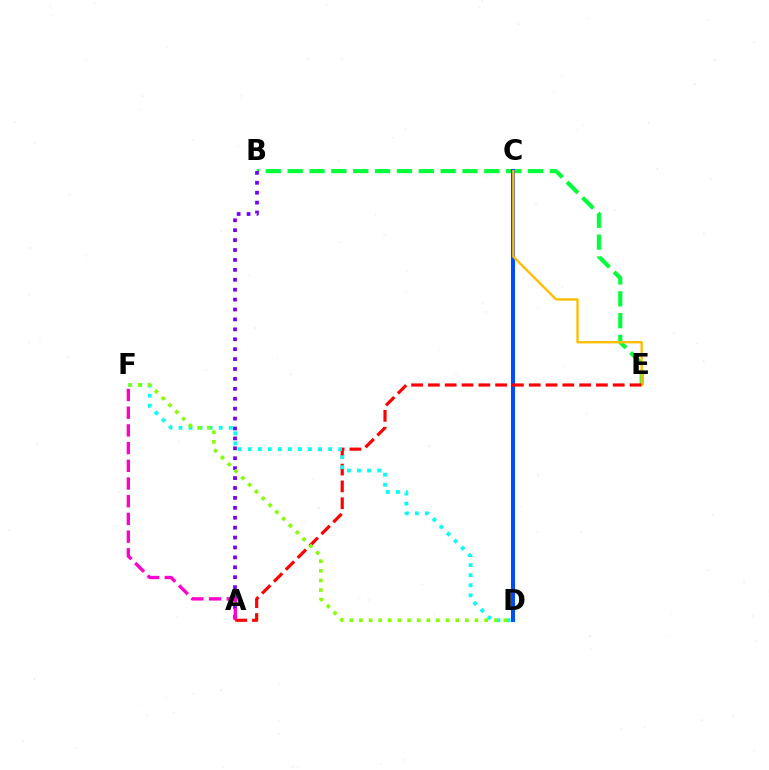{('B', 'E'): [{'color': '#00ff39', 'line_style': 'dashed', 'thickness': 2.97}], ('C', 'D'): [{'color': '#004bff', 'line_style': 'solid', 'thickness': 2.92}], ('A', 'B'): [{'color': '#7200ff', 'line_style': 'dotted', 'thickness': 2.69}], ('A', 'F'): [{'color': '#ff00cf', 'line_style': 'dashed', 'thickness': 2.41}], ('C', 'E'): [{'color': '#ffbd00', 'line_style': 'solid', 'thickness': 1.7}], ('A', 'E'): [{'color': '#ff0000', 'line_style': 'dashed', 'thickness': 2.28}], ('D', 'F'): [{'color': '#00fff6', 'line_style': 'dotted', 'thickness': 2.73}, {'color': '#84ff00', 'line_style': 'dotted', 'thickness': 2.62}]}